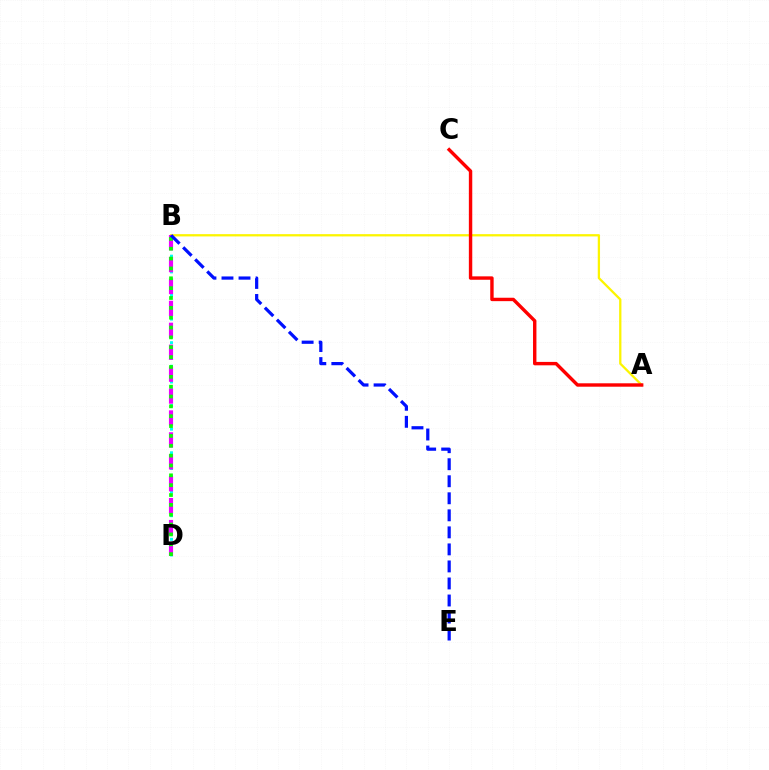{('A', 'B'): [{'color': '#fcf500', 'line_style': 'solid', 'thickness': 1.64}], ('B', 'D'): [{'color': '#00fff6', 'line_style': 'dotted', 'thickness': 2.14}, {'color': '#ee00ff', 'line_style': 'dashed', 'thickness': 2.98}, {'color': '#08ff00', 'line_style': 'dotted', 'thickness': 2.68}], ('A', 'C'): [{'color': '#ff0000', 'line_style': 'solid', 'thickness': 2.45}], ('B', 'E'): [{'color': '#0010ff', 'line_style': 'dashed', 'thickness': 2.31}]}